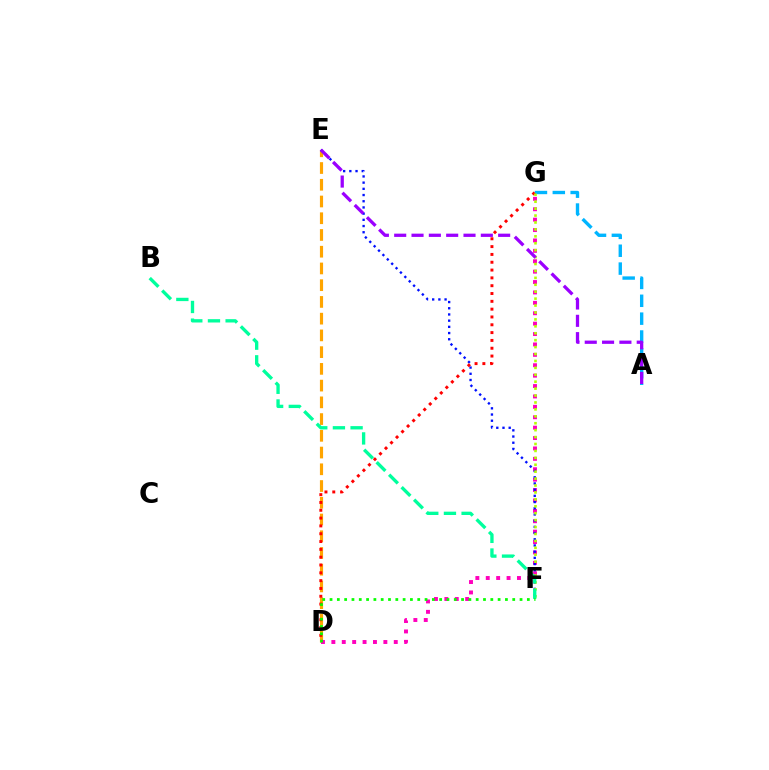{('A', 'G'): [{'color': '#00b5ff', 'line_style': 'dashed', 'thickness': 2.43}], ('D', 'E'): [{'color': '#ffa500', 'line_style': 'dashed', 'thickness': 2.27}], ('D', 'G'): [{'color': '#ff00bd', 'line_style': 'dotted', 'thickness': 2.83}, {'color': '#ff0000', 'line_style': 'dotted', 'thickness': 2.12}], ('E', 'F'): [{'color': '#0010ff', 'line_style': 'dotted', 'thickness': 1.68}], ('F', 'G'): [{'color': '#b3ff00', 'line_style': 'dotted', 'thickness': 1.88}], ('B', 'F'): [{'color': '#00ff9d', 'line_style': 'dashed', 'thickness': 2.4}], ('A', 'E'): [{'color': '#9b00ff', 'line_style': 'dashed', 'thickness': 2.35}], ('D', 'F'): [{'color': '#08ff00', 'line_style': 'dotted', 'thickness': 1.99}]}